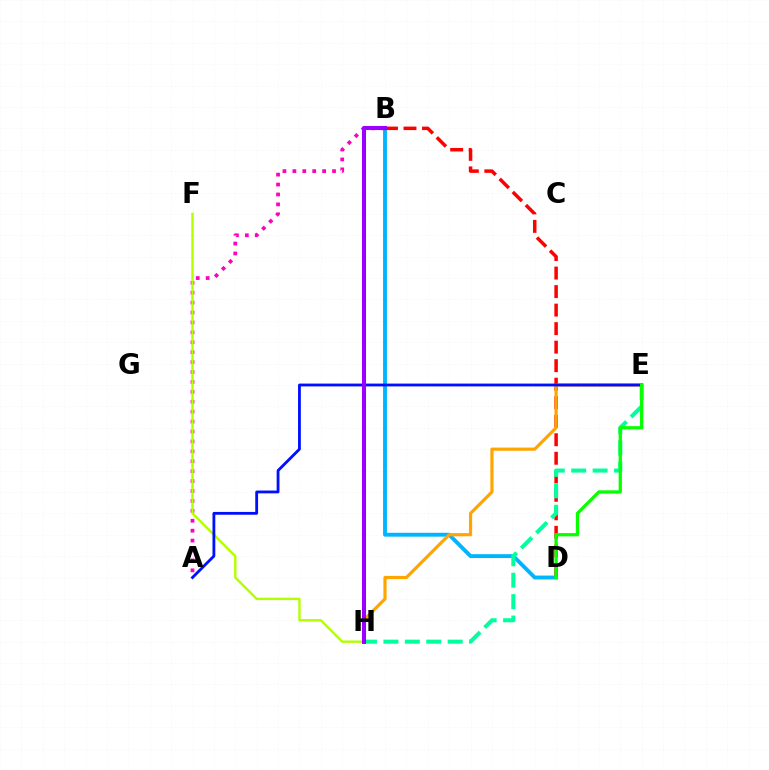{('B', 'D'): [{'color': '#00b5ff', 'line_style': 'solid', 'thickness': 2.79}, {'color': '#ff0000', 'line_style': 'dashed', 'thickness': 2.52}], ('A', 'B'): [{'color': '#ff00bd', 'line_style': 'dotted', 'thickness': 2.69}], ('F', 'H'): [{'color': '#b3ff00', 'line_style': 'solid', 'thickness': 1.73}], ('E', 'H'): [{'color': '#00ff9d', 'line_style': 'dashed', 'thickness': 2.91}, {'color': '#ffa500', 'line_style': 'solid', 'thickness': 2.29}], ('A', 'E'): [{'color': '#0010ff', 'line_style': 'solid', 'thickness': 2.03}], ('B', 'H'): [{'color': '#9b00ff', 'line_style': 'solid', 'thickness': 2.92}], ('D', 'E'): [{'color': '#08ff00', 'line_style': 'solid', 'thickness': 2.37}]}